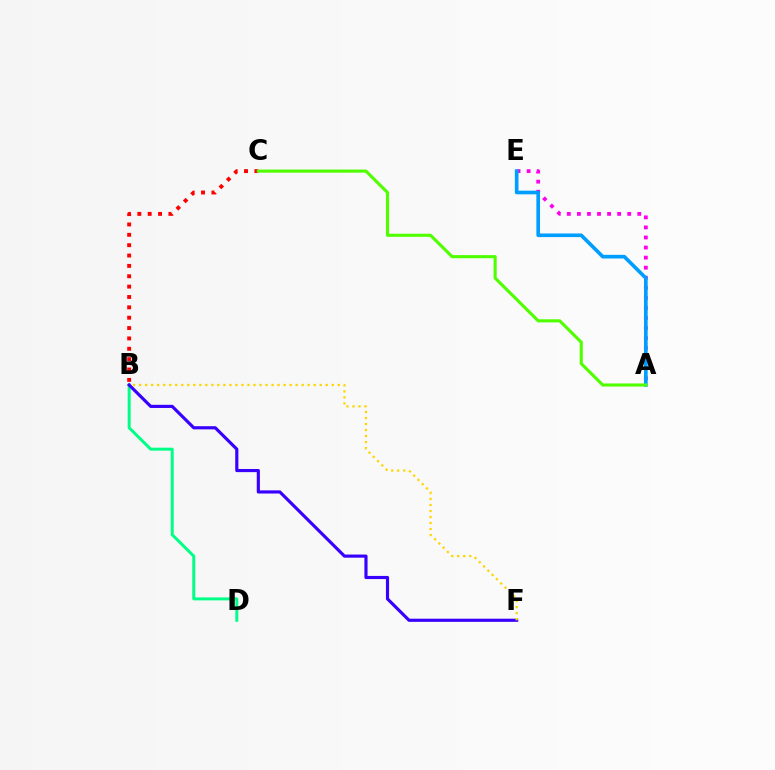{('B', 'D'): [{'color': '#00ff86', 'line_style': 'solid', 'thickness': 2.14}], ('A', 'E'): [{'color': '#ff00ed', 'line_style': 'dotted', 'thickness': 2.73}, {'color': '#009eff', 'line_style': 'solid', 'thickness': 2.62}], ('B', 'C'): [{'color': '#ff0000', 'line_style': 'dotted', 'thickness': 2.82}], ('B', 'F'): [{'color': '#3700ff', 'line_style': 'solid', 'thickness': 2.27}, {'color': '#ffd500', 'line_style': 'dotted', 'thickness': 1.64}], ('A', 'C'): [{'color': '#4fff00', 'line_style': 'solid', 'thickness': 2.23}]}